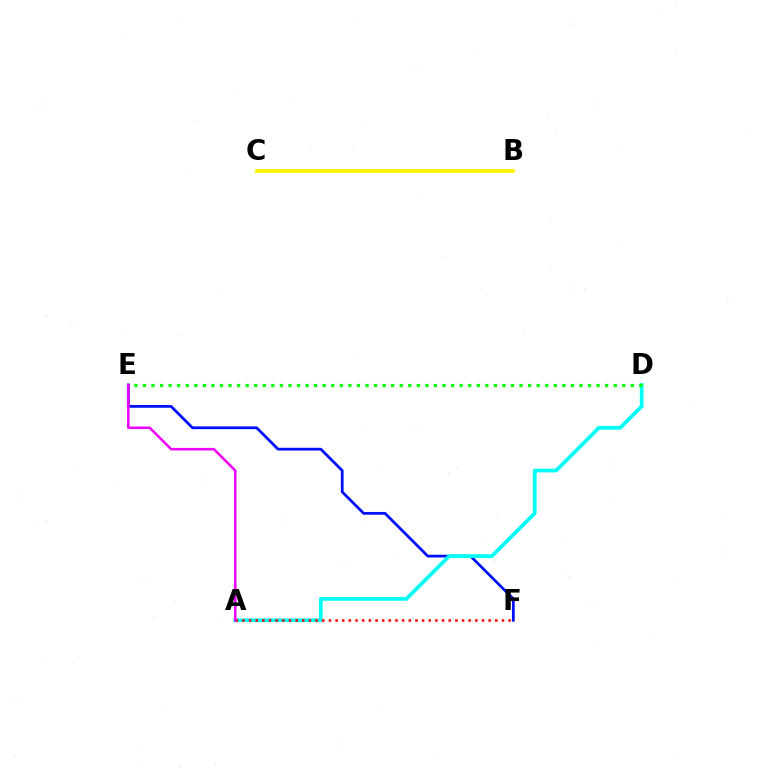{('E', 'F'): [{'color': '#0010ff', 'line_style': 'solid', 'thickness': 1.99}], ('A', 'D'): [{'color': '#00fff6', 'line_style': 'solid', 'thickness': 2.68}], ('A', 'F'): [{'color': '#ff0000', 'line_style': 'dotted', 'thickness': 1.81}], ('B', 'C'): [{'color': '#fcf500', 'line_style': 'solid', 'thickness': 2.74}], ('D', 'E'): [{'color': '#08ff00', 'line_style': 'dotted', 'thickness': 2.33}], ('A', 'E'): [{'color': '#ee00ff', 'line_style': 'solid', 'thickness': 1.83}]}